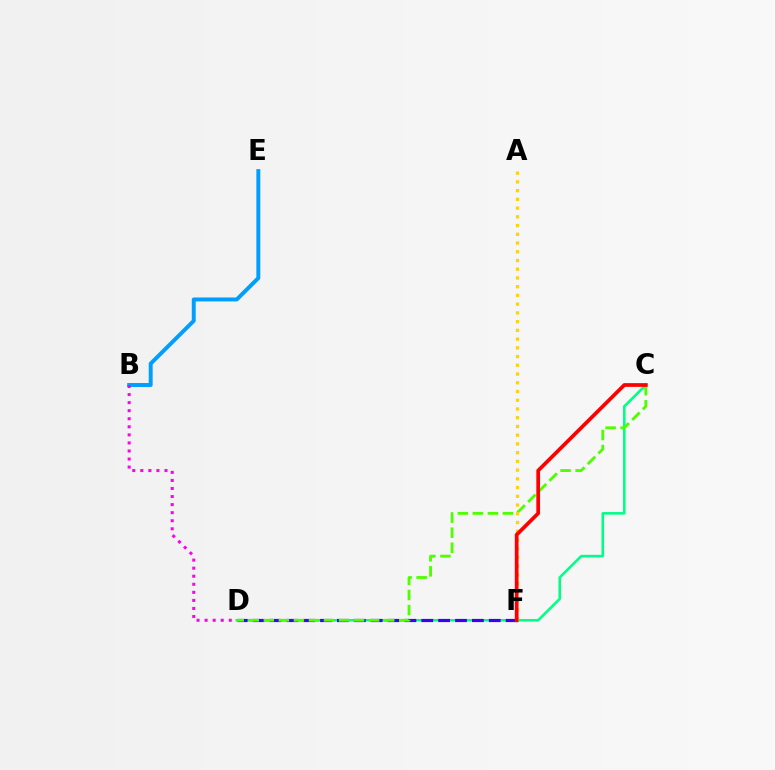{('C', 'D'): [{'color': '#00ff86', 'line_style': 'solid', 'thickness': 1.86}, {'color': '#4fff00', 'line_style': 'dashed', 'thickness': 2.04}], ('D', 'F'): [{'color': '#3700ff', 'line_style': 'dashed', 'thickness': 2.29}], ('A', 'F'): [{'color': '#ffd500', 'line_style': 'dotted', 'thickness': 2.37}], ('C', 'F'): [{'color': '#ff0000', 'line_style': 'solid', 'thickness': 2.67}], ('B', 'E'): [{'color': '#009eff', 'line_style': 'solid', 'thickness': 2.83}], ('B', 'D'): [{'color': '#ff00ed', 'line_style': 'dotted', 'thickness': 2.19}]}